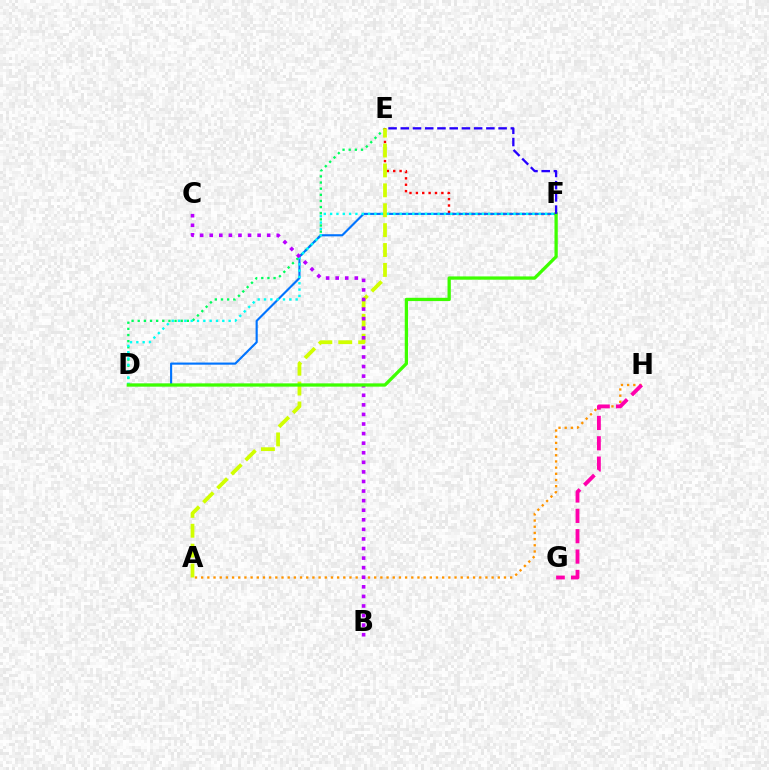{('D', 'E'): [{'color': '#00ff5c', 'line_style': 'dotted', 'thickness': 1.67}], ('E', 'F'): [{'color': '#ff0000', 'line_style': 'dotted', 'thickness': 1.73}, {'color': '#2500ff', 'line_style': 'dashed', 'thickness': 1.66}], ('D', 'F'): [{'color': '#0074ff', 'line_style': 'solid', 'thickness': 1.54}, {'color': '#00fff6', 'line_style': 'dotted', 'thickness': 1.72}, {'color': '#3dff00', 'line_style': 'solid', 'thickness': 2.36}], ('A', 'H'): [{'color': '#ff9400', 'line_style': 'dotted', 'thickness': 1.68}], ('A', 'E'): [{'color': '#d1ff00', 'line_style': 'dashed', 'thickness': 2.7}], ('G', 'H'): [{'color': '#ff00ac', 'line_style': 'dashed', 'thickness': 2.77}], ('B', 'C'): [{'color': '#b900ff', 'line_style': 'dotted', 'thickness': 2.6}]}